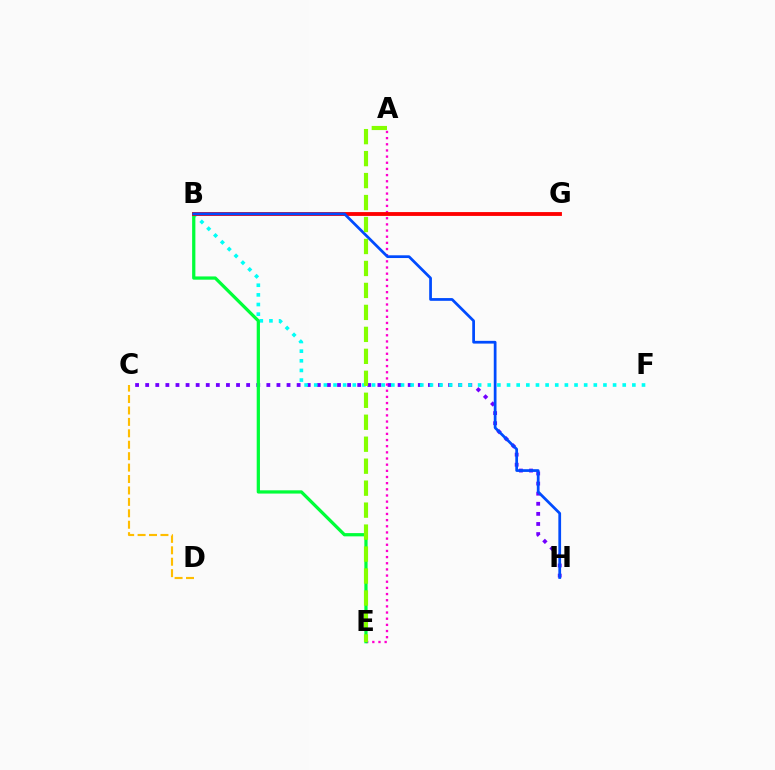{('C', 'H'): [{'color': '#7200ff', 'line_style': 'dotted', 'thickness': 2.74}], ('B', 'F'): [{'color': '#00fff6', 'line_style': 'dotted', 'thickness': 2.62}], ('A', 'E'): [{'color': '#ff00cf', 'line_style': 'dotted', 'thickness': 1.67}, {'color': '#84ff00', 'line_style': 'dashed', 'thickness': 2.98}], ('B', 'E'): [{'color': '#00ff39', 'line_style': 'solid', 'thickness': 2.34}], ('B', 'G'): [{'color': '#ff0000', 'line_style': 'solid', 'thickness': 2.77}], ('B', 'H'): [{'color': '#004bff', 'line_style': 'solid', 'thickness': 1.97}], ('C', 'D'): [{'color': '#ffbd00', 'line_style': 'dashed', 'thickness': 1.55}]}